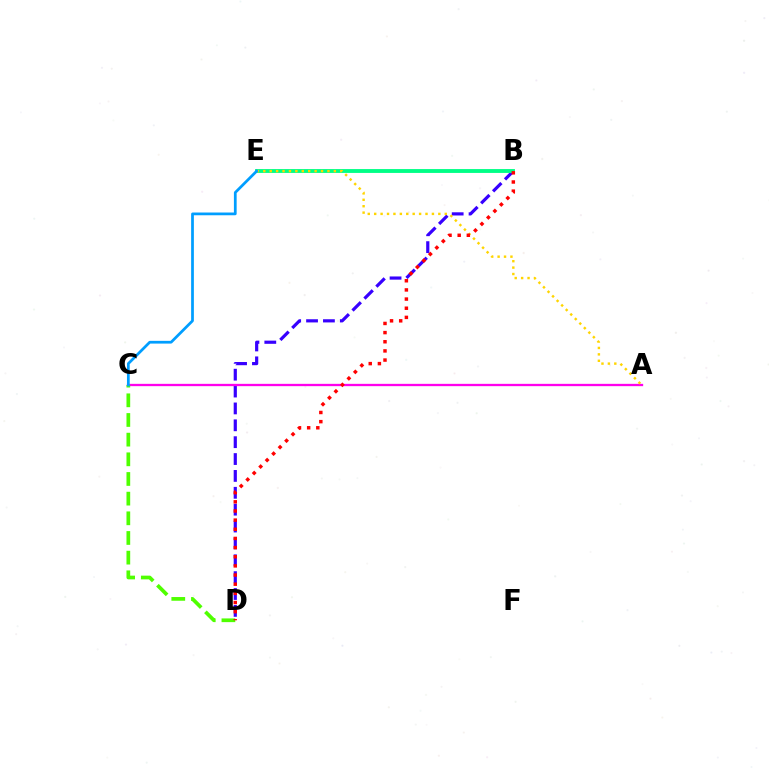{('B', 'D'): [{'color': '#3700ff', 'line_style': 'dashed', 'thickness': 2.29}, {'color': '#ff0000', 'line_style': 'dotted', 'thickness': 2.49}], ('A', 'C'): [{'color': '#ff00ed', 'line_style': 'solid', 'thickness': 1.66}], ('B', 'E'): [{'color': '#00ff86', 'line_style': 'solid', 'thickness': 2.78}], ('C', 'D'): [{'color': '#4fff00', 'line_style': 'dashed', 'thickness': 2.67}], ('A', 'E'): [{'color': '#ffd500', 'line_style': 'dotted', 'thickness': 1.74}], ('C', 'E'): [{'color': '#009eff', 'line_style': 'solid', 'thickness': 1.98}]}